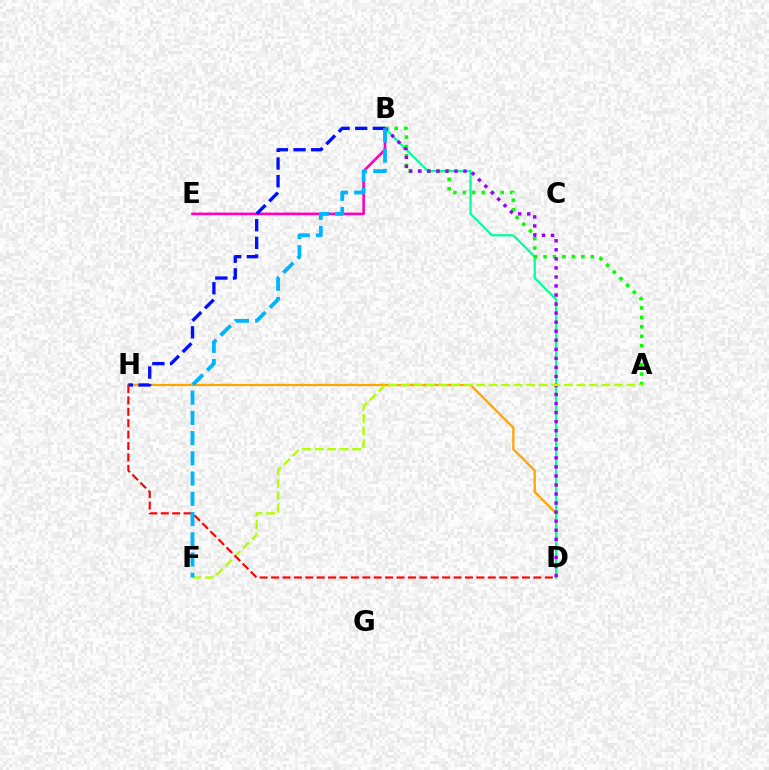{('D', 'H'): [{'color': '#ffa500', 'line_style': 'solid', 'thickness': 1.64}, {'color': '#ff0000', 'line_style': 'dashed', 'thickness': 1.55}], ('B', 'E'): [{'color': '#ff00bd', 'line_style': 'solid', 'thickness': 1.9}], ('B', 'D'): [{'color': '#00ff9d', 'line_style': 'solid', 'thickness': 1.62}, {'color': '#9b00ff', 'line_style': 'dotted', 'thickness': 2.46}], ('A', 'B'): [{'color': '#08ff00', 'line_style': 'dotted', 'thickness': 2.57}], ('B', 'H'): [{'color': '#0010ff', 'line_style': 'dashed', 'thickness': 2.4}], ('A', 'F'): [{'color': '#b3ff00', 'line_style': 'dashed', 'thickness': 1.7}], ('B', 'F'): [{'color': '#00b5ff', 'line_style': 'dashed', 'thickness': 2.75}]}